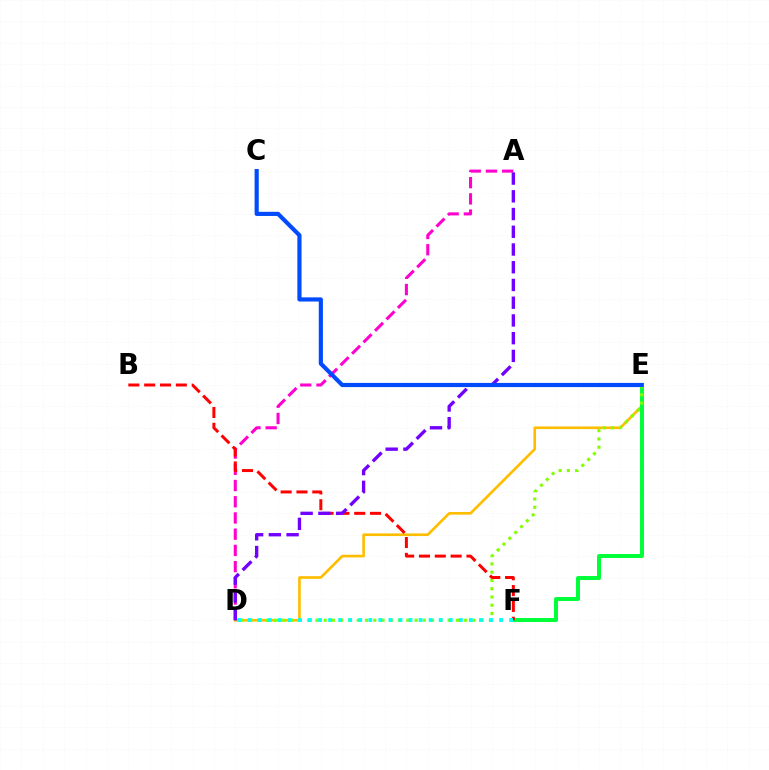{('D', 'E'): [{'color': '#ffbd00', 'line_style': 'solid', 'thickness': 1.91}, {'color': '#84ff00', 'line_style': 'dotted', 'thickness': 2.25}], ('E', 'F'): [{'color': '#00ff39', 'line_style': 'solid', 'thickness': 2.86}], ('A', 'D'): [{'color': '#ff00cf', 'line_style': 'dashed', 'thickness': 2.2}, {'color': '#7200ff', 'line_style': 'dashed', 'thickness': 2.41}], ('B', 'F'): [{'color': '#ff0000', 'line_style': 'dashed', 'thickness': 2.15}], ('C', 'E'): [{'color': '#004bff', 'line_style': 'solid', 'thickness': 2.99}], ('D', 'F'): [{'color': '#00fff6', 'line_style': 'dotted', 'thickness': 2.73}]}